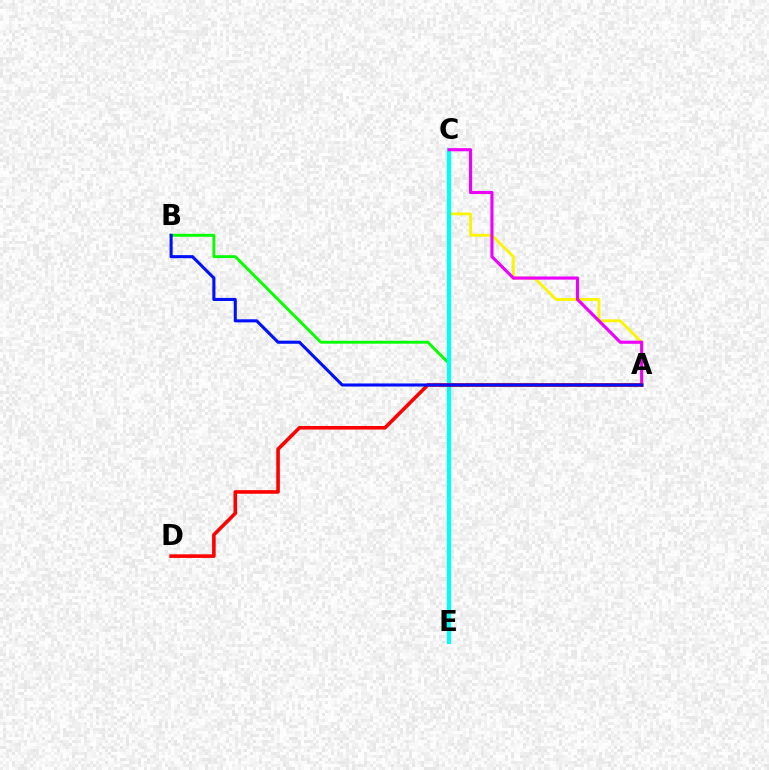{('A', 'B'): [{'color': '#08ff00', 'line_style': 'solid', 'thickness': 2.1}, {'color': '#0010ff', 'line_style': 'solid', 'thickness': 2.22}], ('A', 'C'): [{'color': '#fcf500', 'line_style': 'solid', 'thickness': 2.05}, {'color': '#ee00ff', 'line_style': 'solid', 'thickness': 2.24}], ('C', 'E'): [{'color': '#00fff6', 'line_style': 'solid', 'thickness': 2.99}], ('A', 'D'): [{'color': '#ff0000', 'line_style': 'solid', 'thickness': 2.58}]}